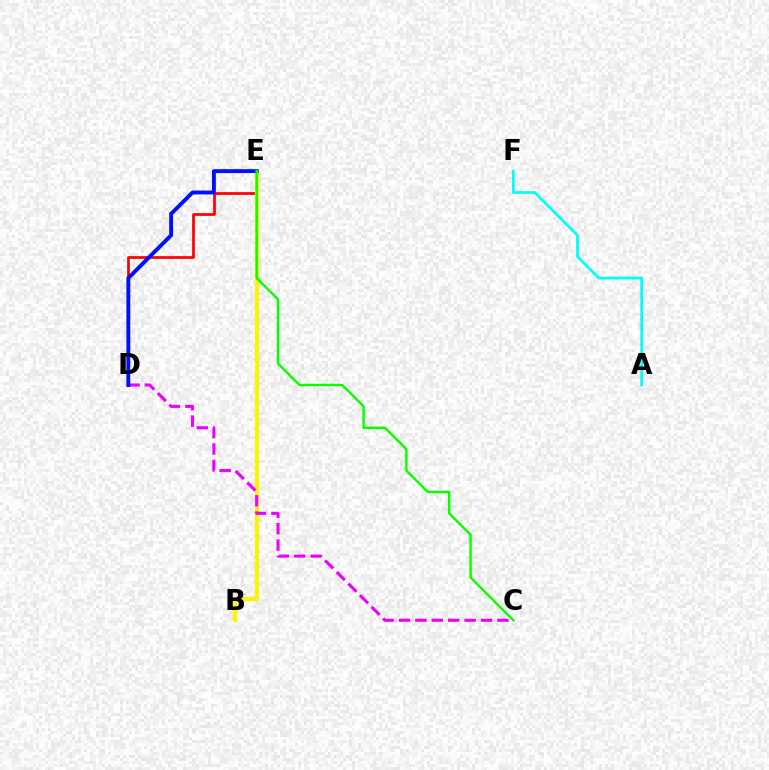{('D', 'E'): [{'color': '#ff0000', 'line_style': 'solid', 'thickness': 1.96}, {'color': '#0010ff', 'line_style': 'solid', 'thickness': 2.81}], ('B', 'E'): [{'color': '#fcf500', 'line_style': 'solid', 'thickness': 2.99}], ('A', 'F'): [{'color': '#00fff6', 'line_style': 'solid', 'thickness': 1.97}], ('C', 'D'): [{'color': '#ee00ff', 'line_style': 'dashed', 'thickness': 2.23}], ('C', 'E'): [{'color': '#08ff00', 'line_style': 'solid', 'thickness': 1.75}]}